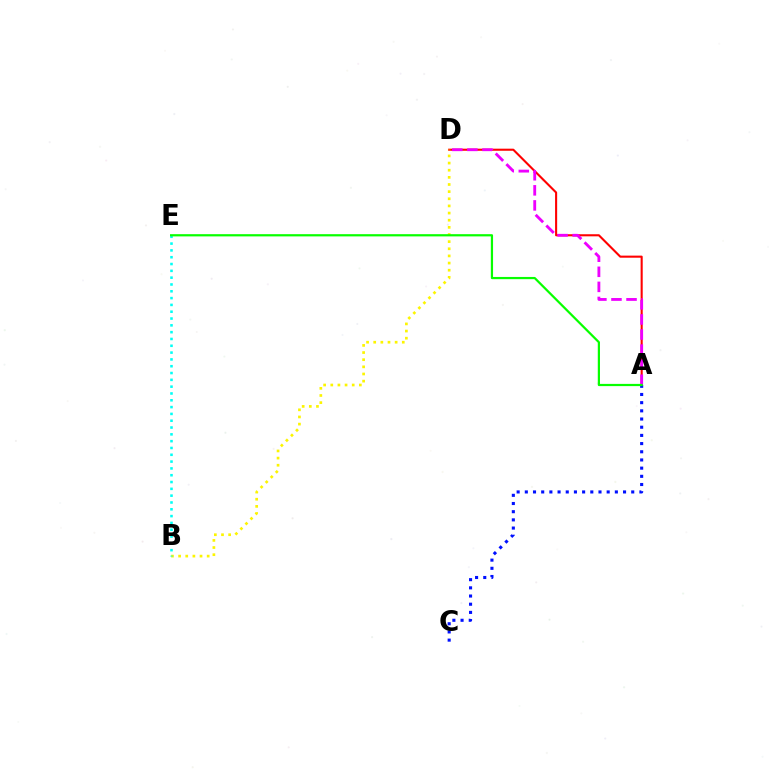{('A', 'D'): [{'color': '#ff0000', 'line_style': 'solid', 'thickness': 1.5}, {'color': '#ee00ff', 'line_style': 'dashed', 'thickness': 2.05}], ('A', 'C'): [{'color': '#0010ff', 'line_style': 'dotted', 'thickness': 2.22}], ('B', 'D'): [{'color': '#fcf500', 'line_style': 'dotted', 'thickness': 1.94}], ('B', 'E'): [{'color': '#00fff6', 'line_style': 'dotted', 'thickness': 1.85}], ('A', 'E'): [{'color': '#08ff00', 'line_style': 'solid', 'thickness': 1.6}]}